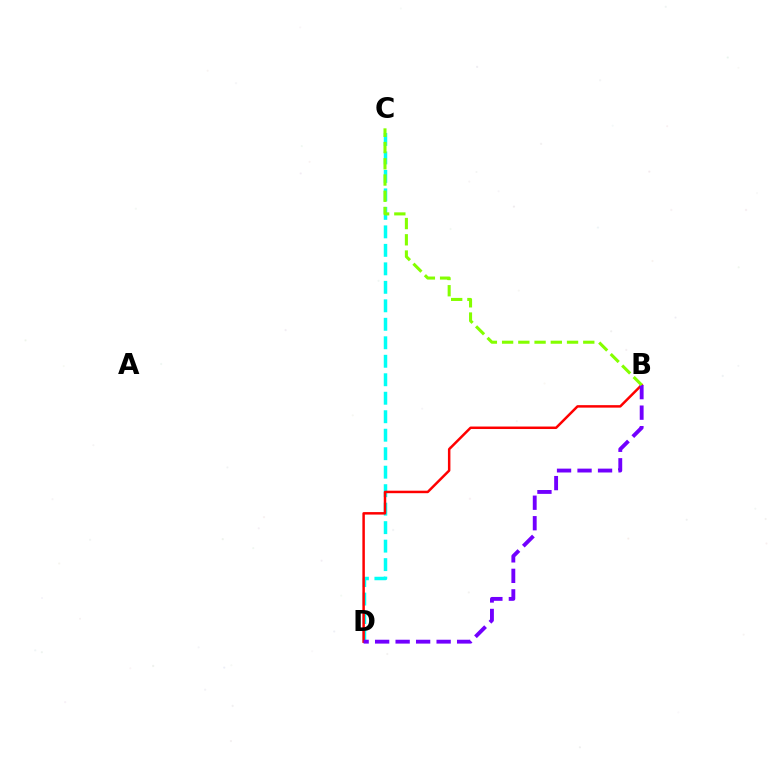{('C', 'D'): [{'color': '#00fff6', 'line_style': 'dashed', 'thickness': 2.51}], ('B', 'D'): [{'color': '#ff0000', 'line_style': 'solid', 'thickness': 1.79}, {'color': '#7200ff', 'line_style': 'dashed', 'thickness': 2.78}], ('B', 'C'): [{'color': '#84ff00', 'line_style': 'dashed', 'thickness': 2.21}]}